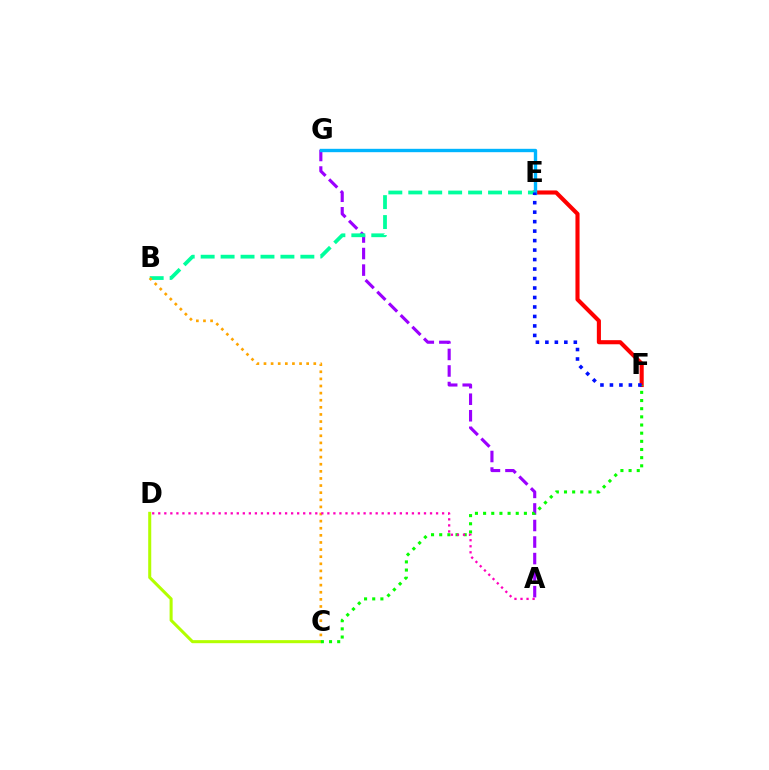{('A', 'G'): [{'color': '#9b00ff', 'line_style': 'dashed', 'thickness': 2.25}], ('E', 'F'): [{'color': '#ff0000', 'line_style': 'solid', 'thickness': 2.95}, {'color': '#0010ff', 'line_style': 'dotted', 'thickness': 2.58}], ('B', 'E'): [{'color': '#00ff9d', 'line_style': 'dashed', 'thickness': 2.71}], ('C', 'D'): [{'color': '#b3ff00', 'line_style': 'solid', 'thickness': 2.19}], ('B', 'C'): [{'color': '#ffa500', 'line_style': 'dotted', 'thickness': 1.93}], ('C', 'F'): [{'color': '#08ff00', 'line_style': 'dotted', 'thickness': 2.22}], ('E', 'G'): [{'color': '#00b5ff', 'line_style': 'solid', 'thickness': 2.42}], ('A', 'D'): [{'color': '#ff00bd', 'line_style': 'dotted', 'thickness': 1.64}]}